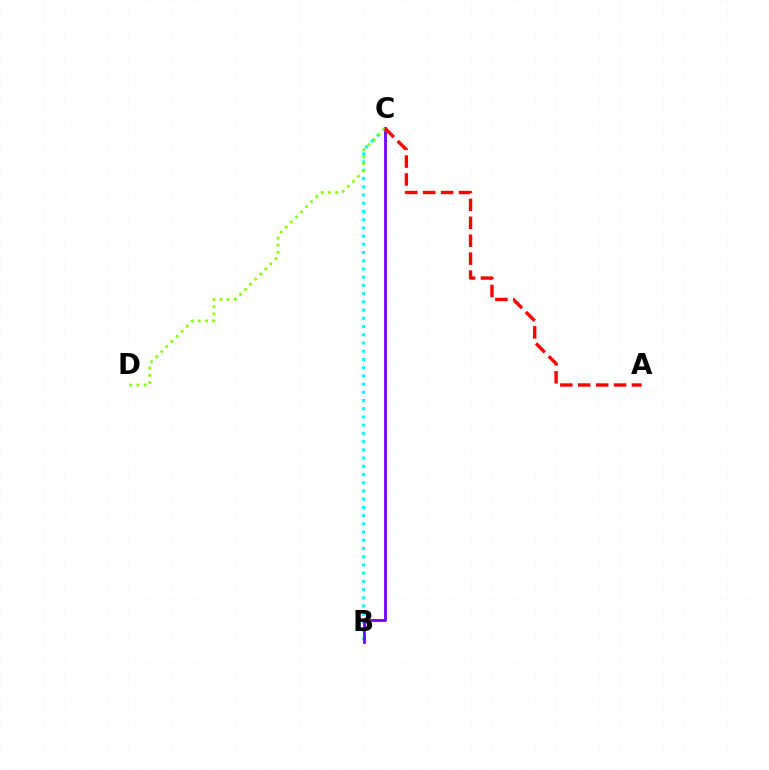{('B', 'C'): [{'color': '#00fff6', 'line_style': 'dotted', 'thickness': 2.23}, {'color': '#7200ff', 'line_style': 'solid', 'thickness': 2.0}], ('C', 'D'): [{'color': '#84ff00', 'line_style': 'dotted', 'thickness': 1.95}], ('A', 'C'): [{'color': '#ff0000', 'line_style': 'dashed', 'thickness': 2.43}]}